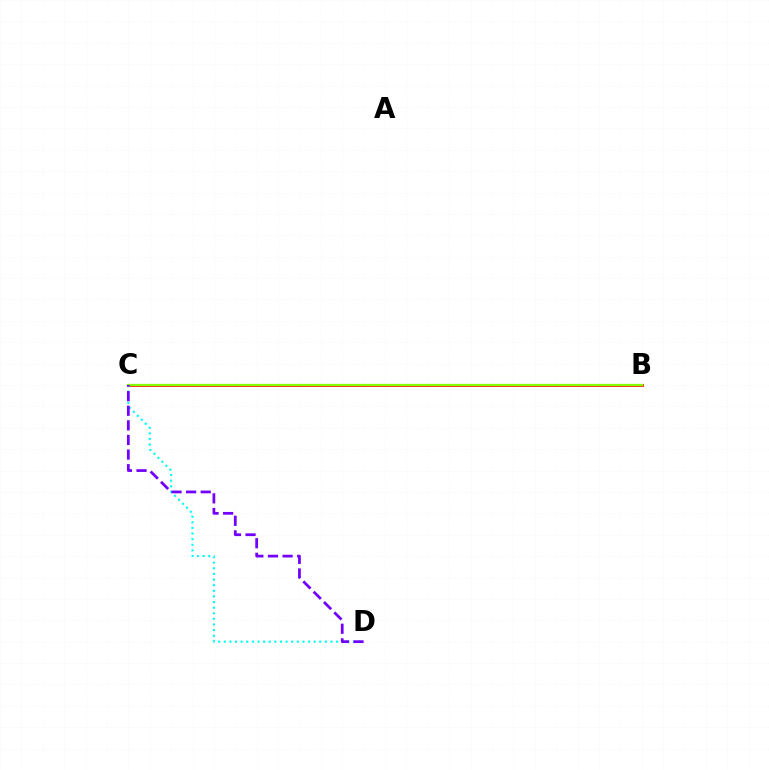{('B', 'C'): [{'color': '#ff0000', 'line_style': 'solid', 'thickness': 1.94}, {'color': '#84ff00', 'line_style': 'solid', 'thickness': 1.63}], ('C', 'D'): [{'color': '#00fff6', 'line_style': 'dotted', 'thickness': 1.53}, {'color': '#7200ff', 'line_style': 'dashed', 'thickness': 1.98}]}